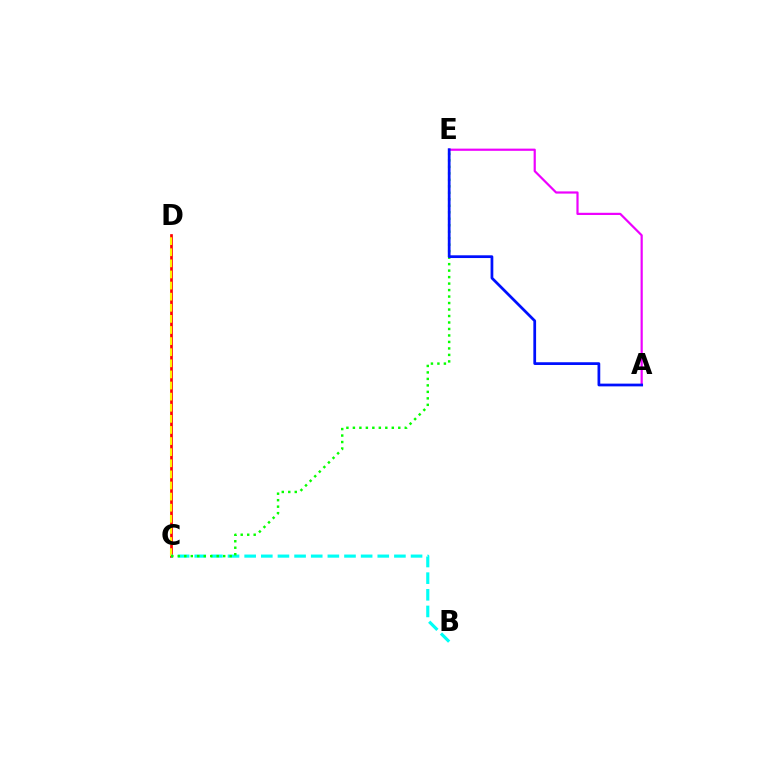{('C', 'D'): [{'color': '#ff0000', 'line_style': 'solid', 'thickness': 1.93}, {'color': '#fcf500', 'line_style': 'dashed', 'thickness': 1.51}], ('B', 'C'): [{'color': '#00fff6', 'line_style': 'dashed', 'thickness': 2.26}], ('C', 'E'): [{'color': '#08ff00', 'line_style': 'dotted', 'thickness': 1.76}], ('A', 'E'): [{'color': '#ee00ff', 'line_style': 'solid', 'thickness': 1.58}, {'color': '#0010ff', 'line_style': 'solid', 'thickness': 1.97}]}